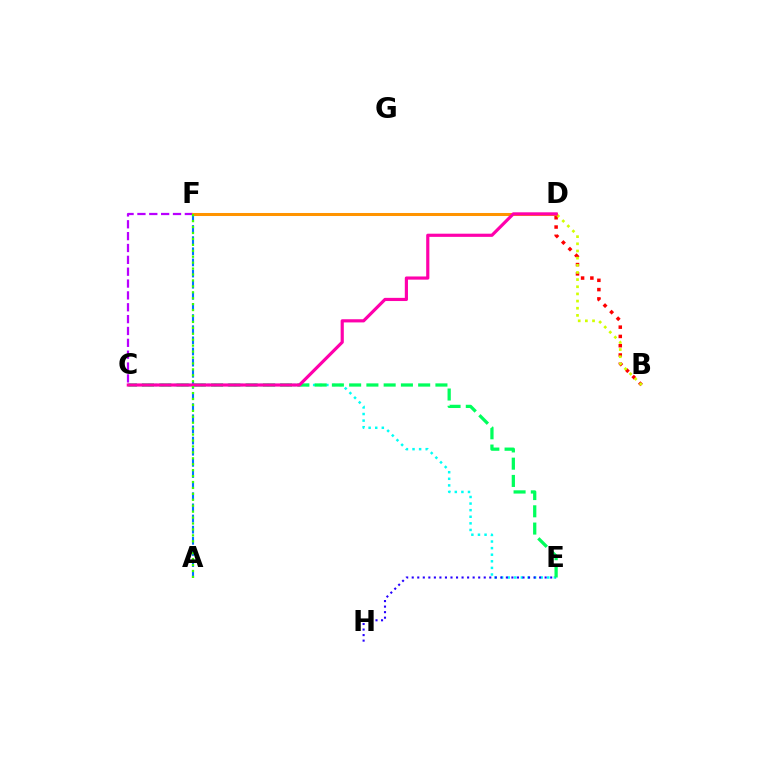{('A', 'F'): [{'color': '#0074ff', 'line_style': 'dashed', 'thickness': 1.51}, {'color': '#3dff00', 'line_style': 'dotted', 'thickness': 1.61}], ('B', 'D'): [{'color': '#ff0000', 'line_style': 'dotted', 'thickness': 2.52}, {'color': '#d1ff00', 'line_style': 'dotted', 'thickness': 1.94}], ('C', 'E'): [{'color': '#00fff6', 'line_style': 'dotted', 'thickness': 1.79}, {'color': '#00ff5c', 'line_style': 'dashed', 'thickness': 2.34}], ('C', 'F'): [{'color': '#b900ff', 'line_style': 'dashed', 'thickness': 1.61}], ('D', 'F'): [{'color': '#ff9400', 'line_style': 'solid', 'thickness': 2.18}], ('E', 'H'): [{'color': '#2500ff', 'line_style': 'dotted', 'thickness': 1.5}], ('C', 'D'): [{'color': '#ff00ac', 'line_style': 'solid', 'thickness': 2.28}]}